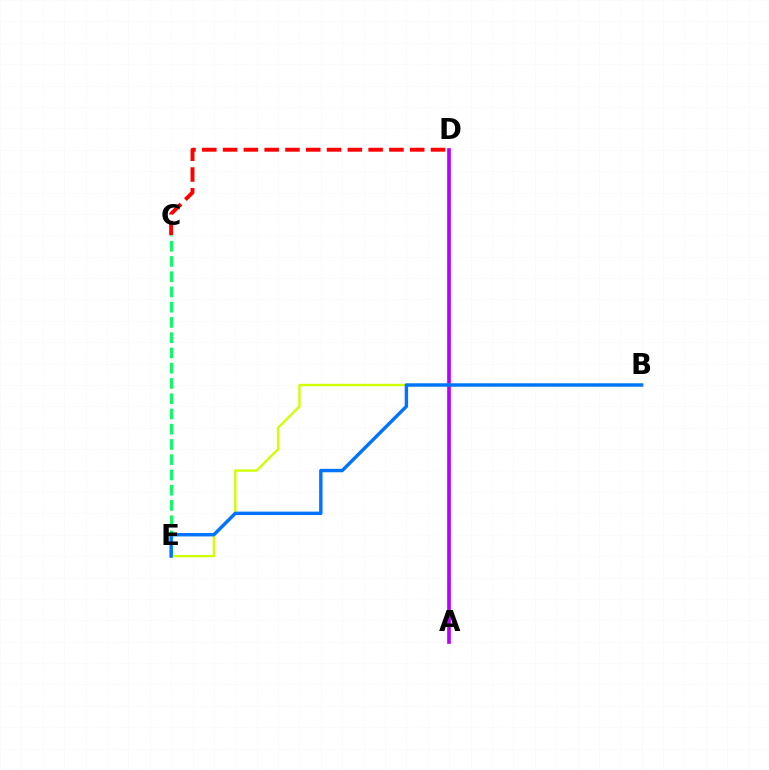{('C', 'D'): [{'color': '#ff0000', 'line_style': 'dashed', 'thickness': 2.82}], ('A', 'D'): [{'color': '#b900ff', 'line_style': 'solid', 'thickness': 2.65}], ('C', 'E'): [{'color': '#00ff5c', 'line_style': 'dashed', 'thickness': 2.07}], ('B', 'E'): [{'color': '#d1ff00', 'line_style': 'solid', 'thickness': 1.69}, {'color': '#0074ff', 'line_style': 'solid', 'thickness': 2.46}]}